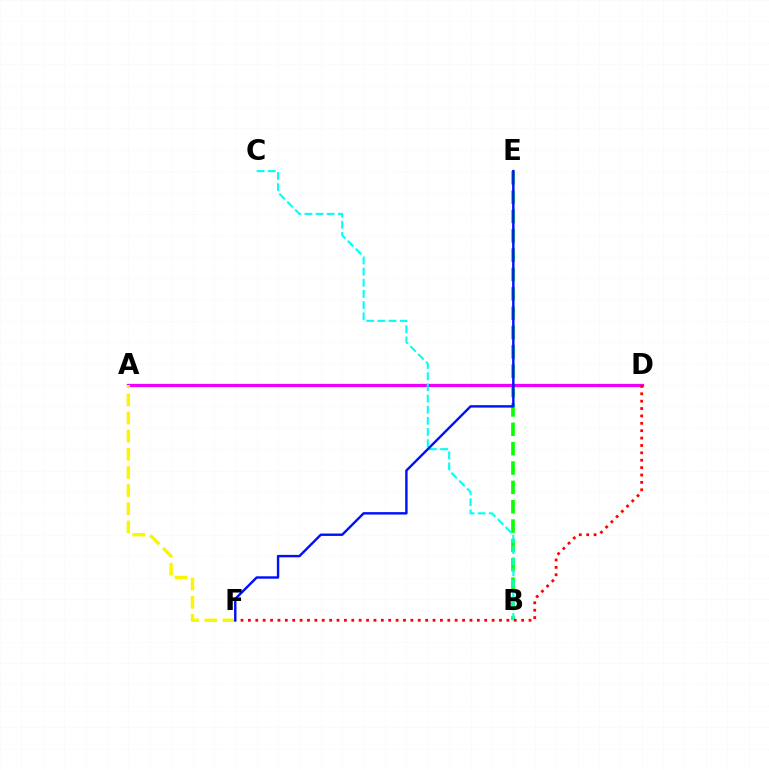{('B', 'E'): [{'color': '#08ff00', 'line_style': 'dashed', 'thickness': 2.63}], ('A', 'D'): [{'color': '#ee00ff', 'line_style': 'solid', 'thickness': 2.33}], ('A', 'F'): [{'color': '#fcf500', 'line_style': 'dashed', 'thickness': 2.47}], ('B', 'C'): [{'color': '#00fff6', 'line_style': 'dashed', 'thickness': 1.52}], ('D', 'F'): [{'color': '#ff0000', 'line_style': 'dotted', 'thickness': 2.01}], ('E', 'F'): [{'color': '#0010ff', 'line_style': 'solid', 'thickness': 1.74}]}